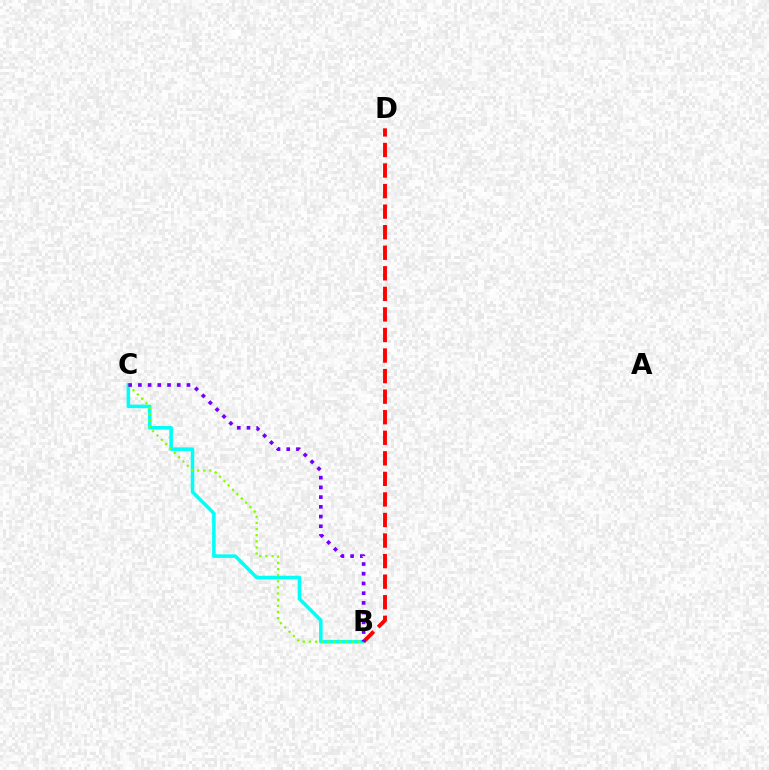{('B', 'C'): [{'color': '#00fff6', 'line_style': 'solid', 'thickness': 2.55}, {'color': '#84ff00', 'line_style': 'dotted', 'thickness': 1.67}, {'color': '#7200ff', 'line_style': 'dotted', 'thickness': 2.64}], ('B', 'D'): [{'color': '#ff0000', 'line_style': 'dashed', 'thickness': 2.79}]}